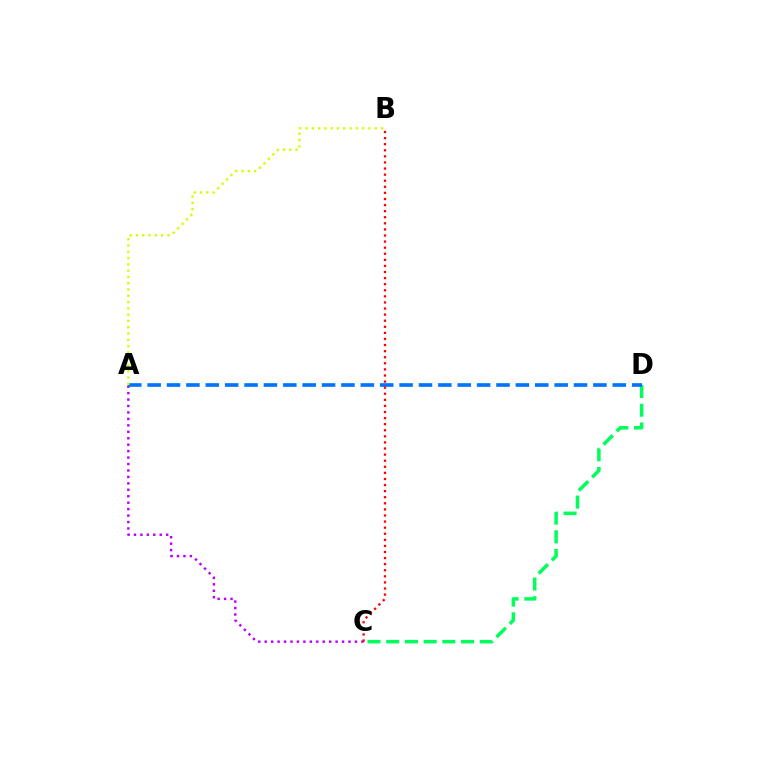{('C', 'D'): [{'color': '#00ff5c', 'line_style': 'dashed', 'thickness': 2.54}], ('A', 'C'): [{'color': '#b900ff', 'line_style': 'dotted', 'thickness': 1.75}], ('A', 'D'): [{'color': '#0074ff', 'line_style': 'dashed', 'thickness': 2.63}], ('A', 'B'): [{'color': '#d1ff00', 'line_style': 'dotted', 'thickness': 1.71}], ('B', 'C'): [{'color': '#ff0000', 'line_style': 'dotted', 'thickness': 1.65}]}